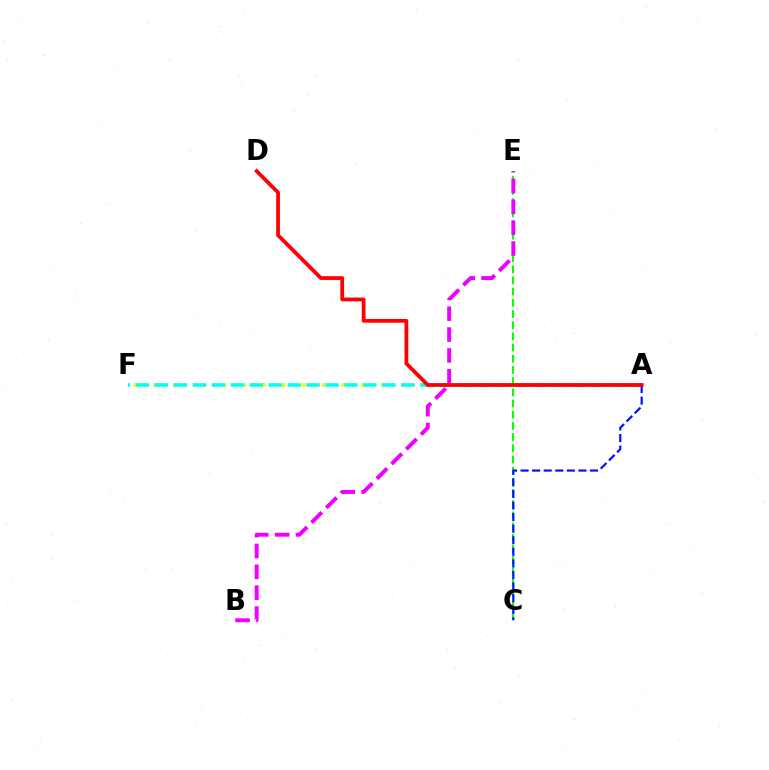{('A', 'F'): [{'color': '#fcf500', 'line_style': 'dotted', 'thickness': 2.69}, {'color': '#00fff6', 'line_style': 'dashed', 'thickness': 2.58}], ('C', 'E'): [{'color': '#08ff00', 'line_style': 'dashed', 'thickness': 1.52}], ('B', 'E'): [{'color': '#ee00ff', 'line_style': 'dashed', 'thickness': 2.83}], ('A', 'C'): [{'color': '#0010ff', 'line_style': 'dashed', 'thickness': 1.57}], ('A', 'D'): [{'color': '#ff0000', 'line_style': 'solid', 'thickness': 2.71}]}